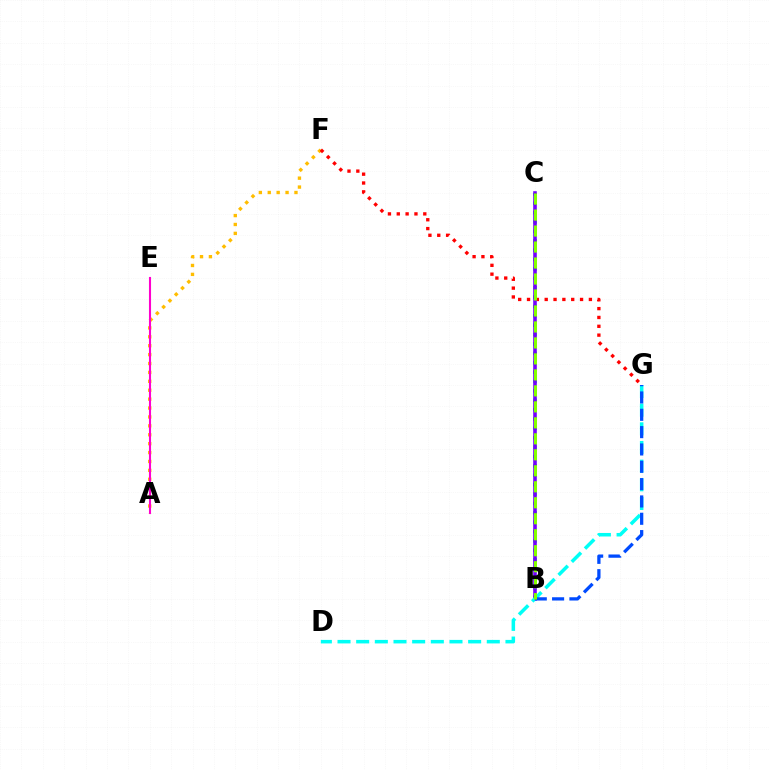{('A', 'F'): [{'color': '#ffbd00', 'line_style': 'dotted', 'thickness': 2.42}], ('B', 'C'): [{'color': '#00ff39', 'line_style': 'dotted', 'thickness': 2.55}, {'color': '#7200ff', 'line_style': 'solid', 'thickness': 2.59}, {'color': '#84ff00', 'line_style': 'dashed', 'thickness': 2.17}], ('F', 'G'): [{'color': '#ff0000', 'line_style': 'dotted', 'thickness': 2.4}], ('D', 'G'): [{'color': '#00fff6', 'line_style': 'dashed', 'thickness': 2.53}], ('B', 'G'): [{'color': '#004bff', 'line_style': 'dashed', 'thickness': 2.35}], ('A', 'E'): [{'color': '#ff00cf', 'line_style': 'solid', 'thickness': 1.5}]}